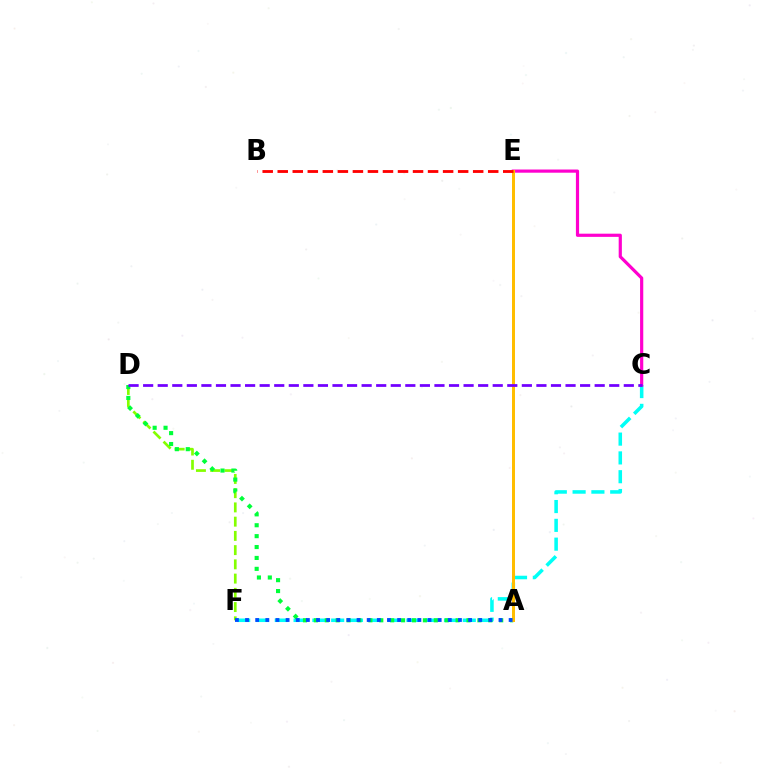{('C', 'F'): [{'color': '#00fff6', 'line_style': 'dashed', 'thickness': 2.55}], ('D', 'F'): [{'color': '#84ff00', 'line_style': 'dashed', 'thickness': 1.93}], ('A', 'D'): [{'color': '#00ff39', 'line_style': 'dotted', 'thickness': 2.96}], ('C', 'E'): [{'color': '#ff00cf', 'line_style': 'solid', 'thickness': 2.3}], ('A', 'E'): [{'color': '#ffbd00', 'line_style': 'solid', 'thickness': 2.16}], ('A', 'F'): [{'color': '#004bff', 'line_style': 'dotted', 'thickness': 2.75}], ('C', 'D'): [{'color': '#7200ff', 'line_style': 'dashed', 'thickness': 1.98}], ('B', 'E'): [{'color': '#ff0000', 'line_style': 'dashed', 'thickness': 2.04}]}